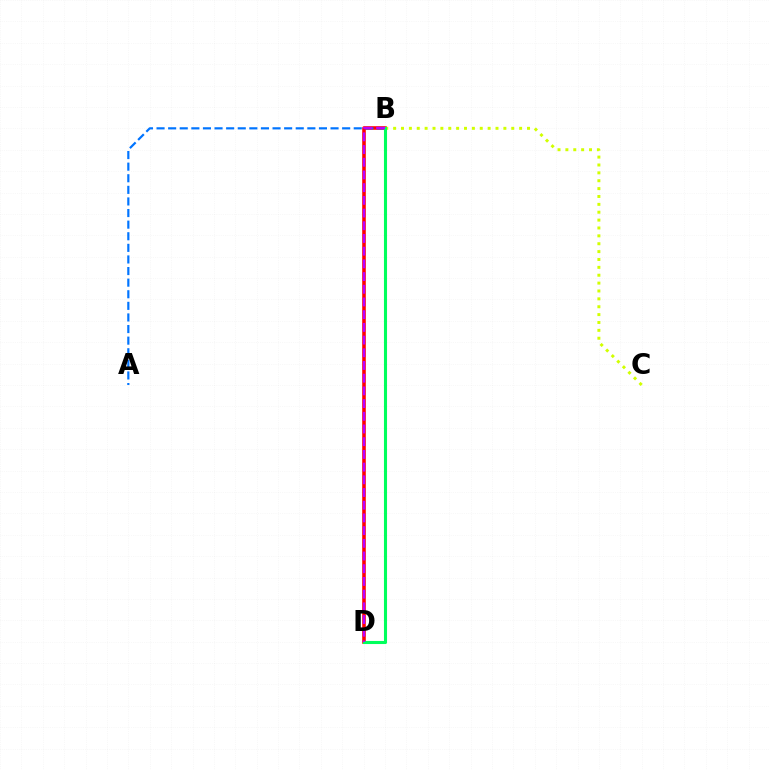{('B', 'D'): [{'color': '#ff0000', 'line_style': 'solid', 'thickness': 2.58}, {'color': '#00ff5c', 'line_style': 'solid', 'thickness': 2.22}, {'color': '#b900ff', 'line_style': 'dashed', 'thickness': 1.73}], ('B', 'C'): [{'color': '#d1ff00', 'line_style': 'dotted', 'thickness': 2.14}], ('A', 'B'): [{'color': '#0074ff', 'line_style': 'dashed', 'thickness': 1.58}]}